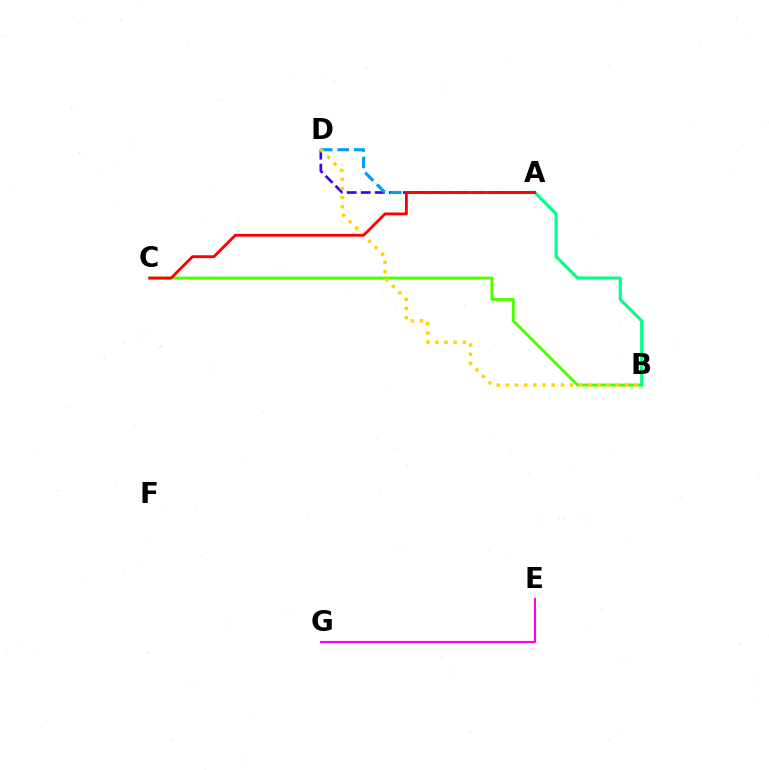{('B', 'C'): [{'color': '#4fff00', 'line_style': 'solid', 'thickness': 2.1}], ('E', 'G'): [{'color': '#ff00ed', 'line_style': 'solid', 'thickness': 1.53}], ('A', 'B'): [{'color': '#00ff86', 'line_style': 'solid', 'thickness': 2.23}], ('A', 'D'): [{'color': '#3700ff', 'line_style': 'dashed', 'thickness': 1.91}, {'color': '#009eff', 'line_style': 'dashed', 'thickness': 2.25}], ('B', 'D'): [{'color': '#ffd500', 'line_style': 'dotted', 'thickness': 2.49}], ('A', 'C'): [{'color': '#ff0000', 'line_style': 'solid', 'thickness': 2.03}]}